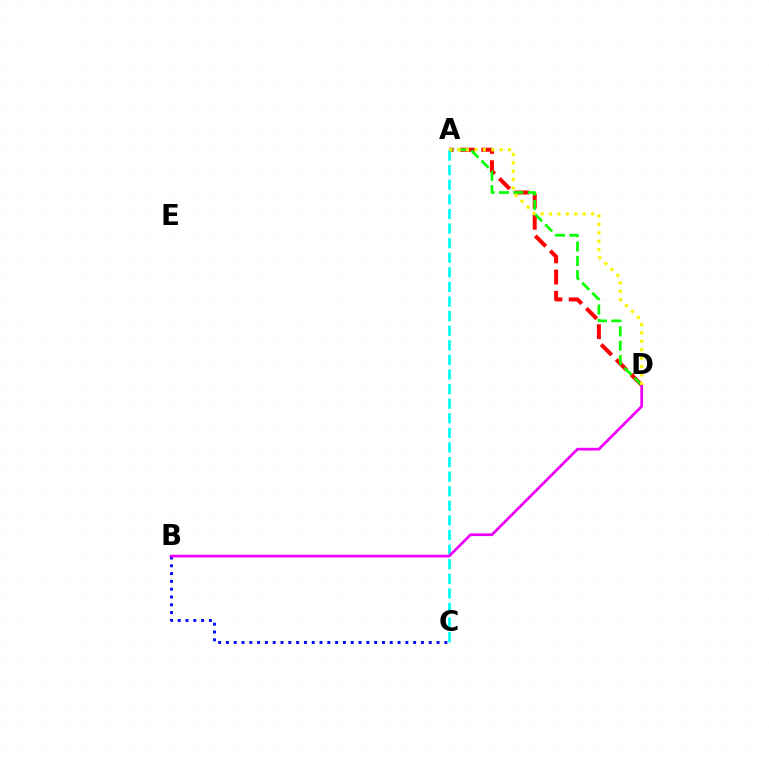{('A', 'D'): [{'color': '#ff0000', 'line_style': 'dashed', 'thickness': 2.88}, {'color': '#08ff00', 'line_style': 'dashed', 'thickness': 1.95}, {'color': '#fcf500', 'line_style': 'dotted', 'thickness': 2.29}], ('A', 'C'): [{'color': '#00fff6', 'line_style': 'dashed', 'thickness': 1.98}], ('B', 'C'): [{'color': '#0010ff', 'line_style': 'dotted', 'thickness': 2.12}], ('B', 'D'): [{'color': '#ee00ff', 'line_style': 'solid', 'thickness': 1.96}]}